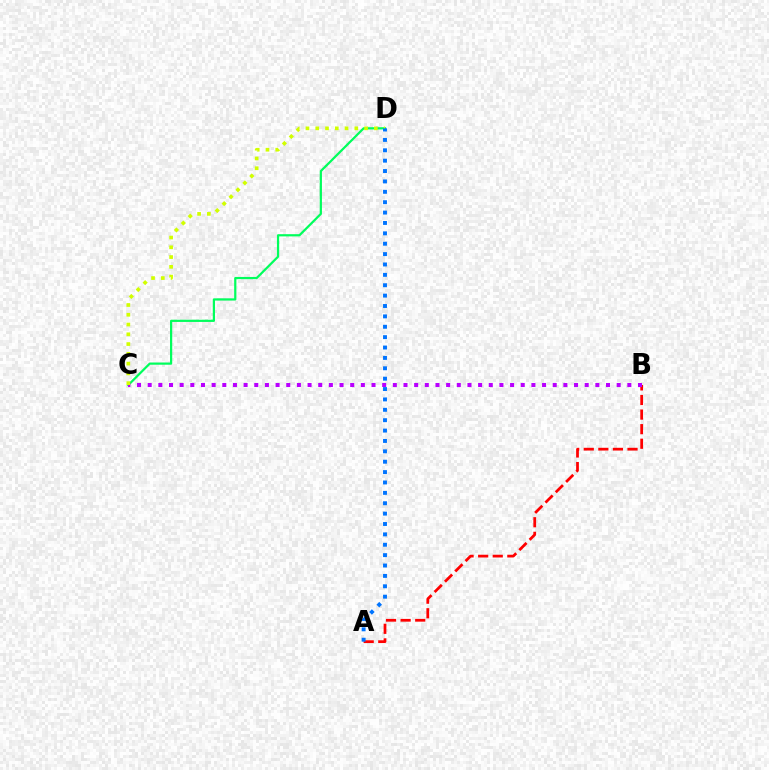{('A', 'B'): [{'color': '#ff0000', 'line_style': 'dashed', 'thickness': 1.98}], ('C', 'D'): [{'color': '#00ff5c', 'line_style': 'solid', 'thickness': 1.6}, {'color': '#d1ff00', 'line_style': 'dotted', 'thickness': 2.65}], ('B', 'C'): [{'color': '#b900ff', 'line_style': 'dotted', 'thickness': 2.9}], ('A', 'D'): [{'color': '#0074ff', 'line_style': 'dotted', 'thickness': 2.82}]}